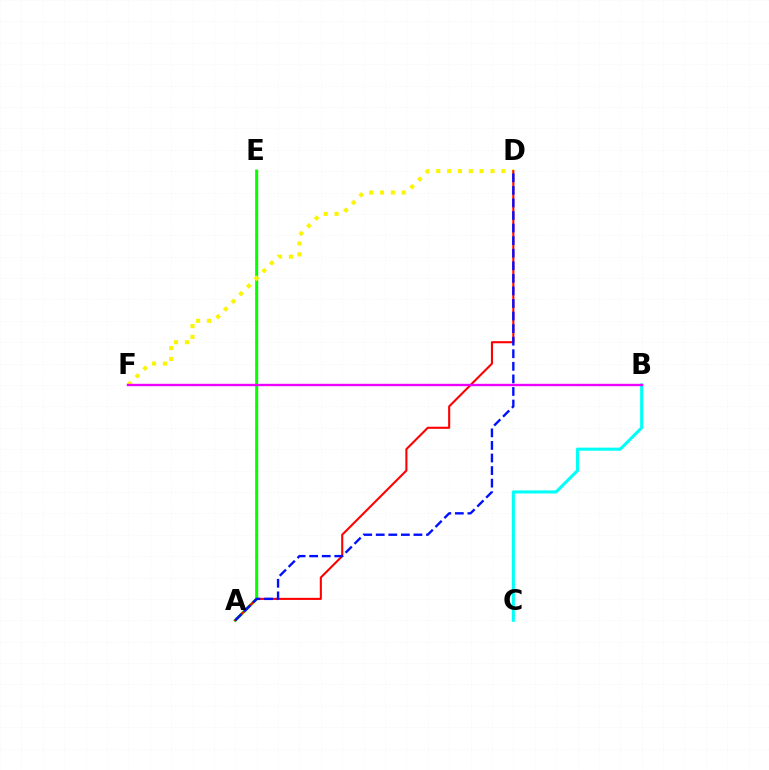{('A', 'E'): [{'color': '#08ff00', 'line_style': 'solid', 'thickness': 2.2}], ('B', 'C'): [{'color': '#00fff6', 'line_style': 'solid', 'thickness': 2.21}], ('D', 'F'): [{'color': '#fcf500', 'line_style': 'dotted', 'thickness': 2.95}], ('A', 'D'): [{'color': '#ff0000', 'line_style': 'solid', 'thickness': 1.5}, {'color': '#0010ff', 'line_style': 'dashed', 'thickness': 1.71}], ('B', 'F'): [{'color': '#ee00ff', 'line_style': 'solid', 'thickness': 1.71}]}